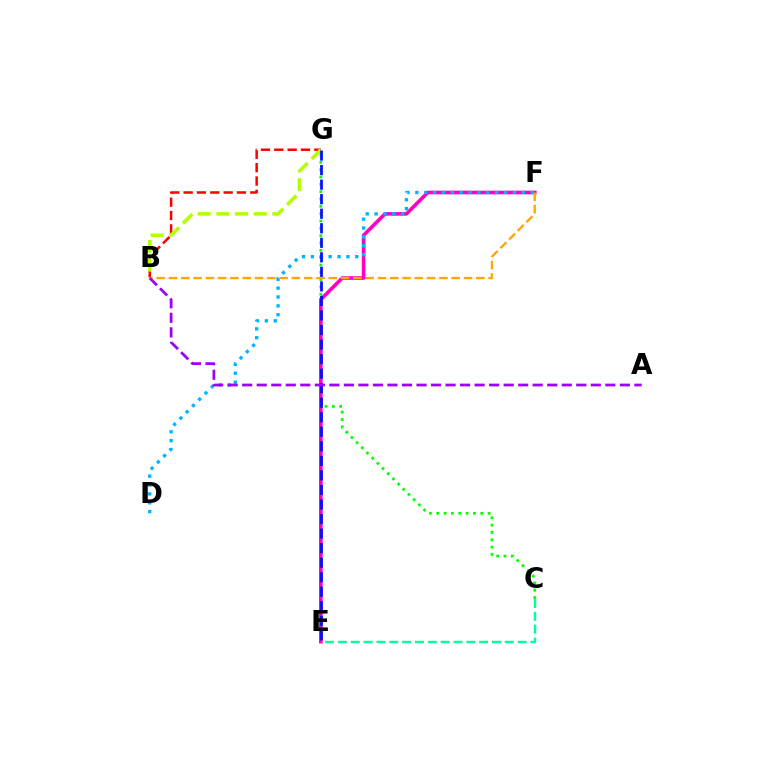{('C', 'G'): [{'color': '#08ff00', 'line_style': 'dotted', 'thickness': 1.99}], ('E', 'F'): [{'color': '#ff00bd', 'line_style': 'solid', 'thickness': 2.61}], ('B', 'G'): [{'color': '#ff0000', 'line_style': 'dashed', 'thickness': 1.81}, {'color': '#b3ff00', 'line_style': 'dashed', 'thickness': 2.53}], ('D', 'F'): [{'color': '#00b5ff', 'line_style': 'dotted', 'thickness': 2.41}], ('E', 'G'): [{'color': '#0010ff', 'line_style': 'dashed', 'thickness': 1.98}], ('B', 'F'): [{'color': '#ffa500', 'line_style': 'dashed', 'thickness': 1.67}], ('C', 'E'): [{'color': '#00ff9d', 'line_style': 'dashed', 'thickness': 1.74}], ('A', 'B'): [{'color': '#9b00ff', 'line_style': 'dashed', 'thickness': 1.97}]}